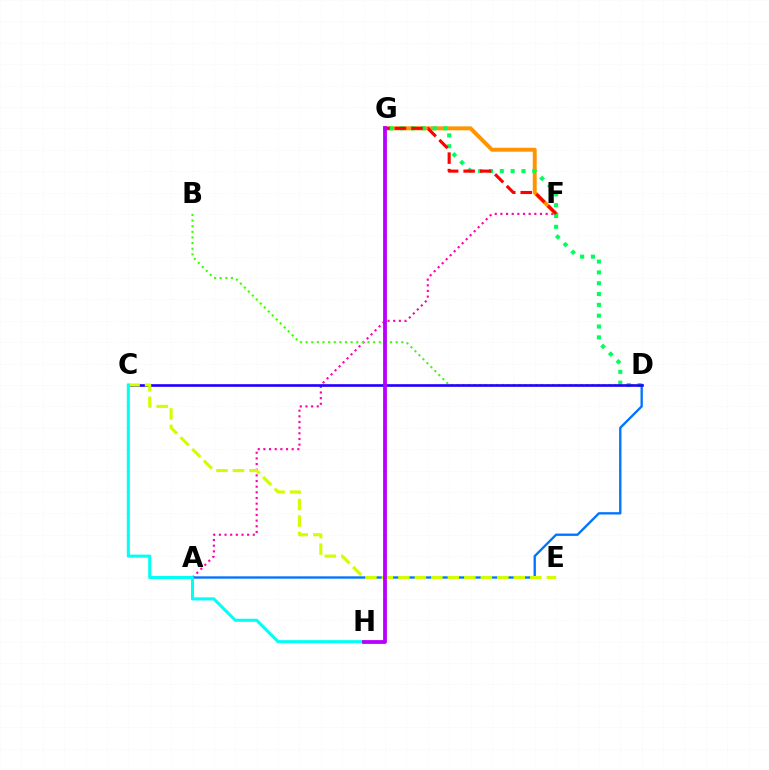{('A', 'F'): [{'color': '#ff00ac', 'line_style': 'dotted', 'thickness': 1.54}], ('F', 'G'): [{'color': '#ff9400', 'line_style': 'solid', 'thickness': 2.84}, {'color': '#ff0000', 'line_style': 'dashed', 'thickness': 2.24}], ('A', 'D'): [{'color': '#0074ff', 'line_style': 'solid', 'thickness': 1.68}], ('D', 'G'): [{'color': '#00ff5c', 'line_style': 'dotted', 'thickness': 2.94}], ('B', 'D'): [{'color': '#3dff00', 'line_style': 'dotted', 'thickness': 1.53}], ('C', 'D'): [{'color': '#2500ff', 'line_style': 'solid', 'thickness': 1.91}], ('C', 'E'): [{'color': '#d1ff00', 'line_style': 'dashed', 'thickness': 2.24}], ('C', 'H'): [{'color': '#00fff6', 'line_style': 'solid', 'thickness': 2.2}], ('G', 'H'): [{'color': '#b900ff', 'line_style': 'solid', 'thickness': 2.73}]}